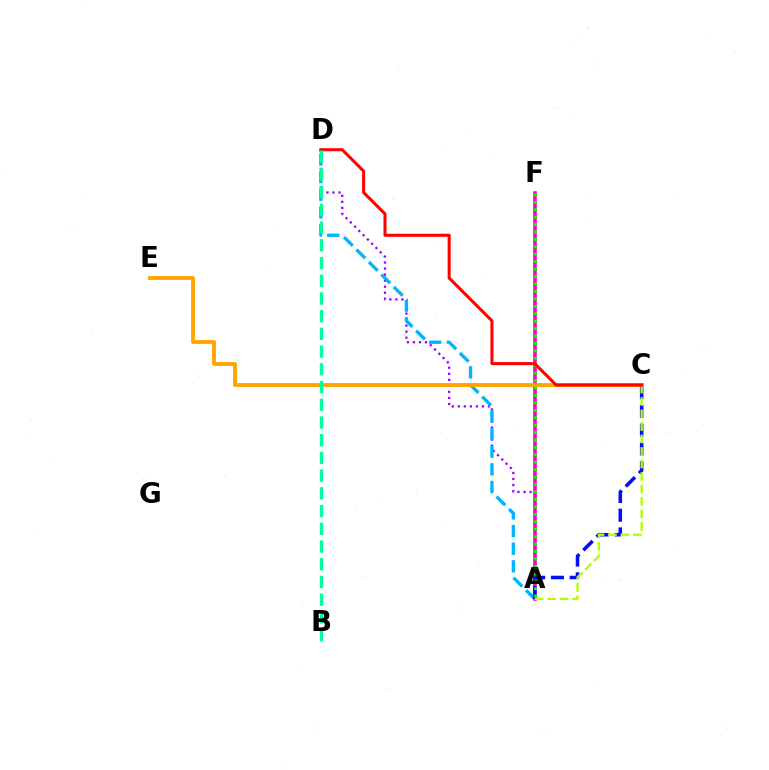{('A', 'D'): [{'color': '#9b00ff', 'line_style': 'dotted', 'thickness': 1.64}, {'color': '#00b5ff', 'line_style': 'dashed', 'thickness': 2.4}], ('A', 'F'): [{'color': '#ff00bd', 'line_style': 'solid', 'thickness': 2.6}, {'color': '#08ff00', 'line_style': 'dotted', 'thickness': 2.02}], ('A', 'C'): [{'color': '#0010ff', 'line_style': 'dashed', 'thickness': 2.55}, {'color': '#b3ff00', 'line_style': 'dashed', 'thickness': 1.7}], ('C', 'E'): [{'color': '#ffa500', 'line_style': 'solid', 'thickness': 2.77}], ('C', 'D'): [{'color': '#ff0000', 'line_style': 'solid', 'thickness': 2.2}], ('B', 'D'): [{'color': '#00ff9d', 'line_style': 'dashed', 'thickness': 2.41}]}